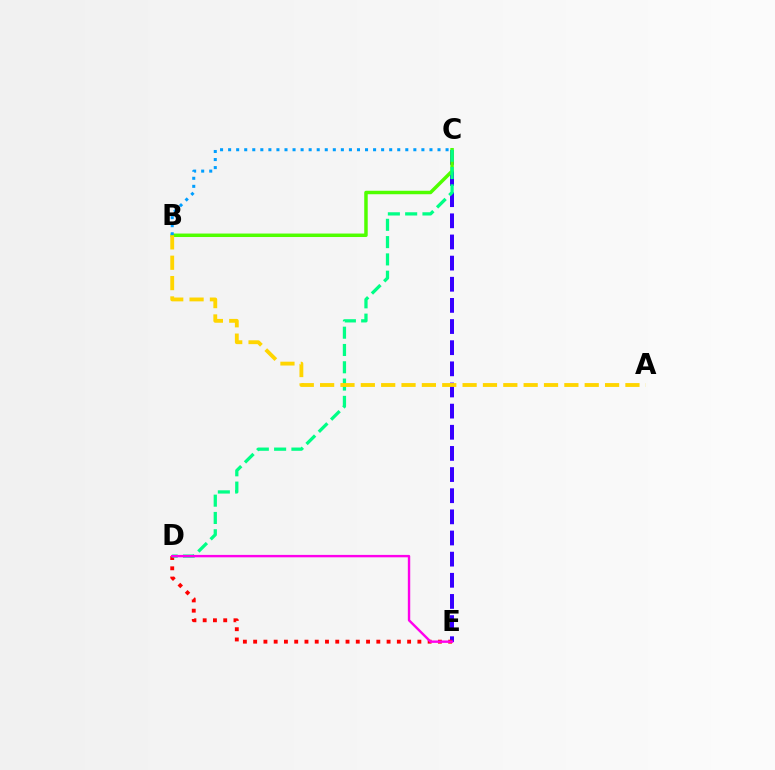{('C', 'E'): [{'color': '#3700ff', 'line_style': 'dashed', 'thickness': 2.87}], ('B', 'C'): [{'color': '#4fff00', 'line_style': 'solid', 'thickness': 2.5}, {'color': '#009eff', 'line_style': 'dotted', 'thickness': 2.19}], ('D', 'E'): [{'color': '#ff0000', 'line_style': 'dotted', 'thickness': 2.79}, {'color': '#ff00ed', 'line_style': 'solid', 'thickness': 1.73}], ('C', 'D'): [{'color': '#00ff86', 'line_style': 'dashed', 'thickness': 2.35}], ('A', 'B'): [{'color': '#ffd500', 'line_style': 'dashed', 'thickness': 2.77}]}